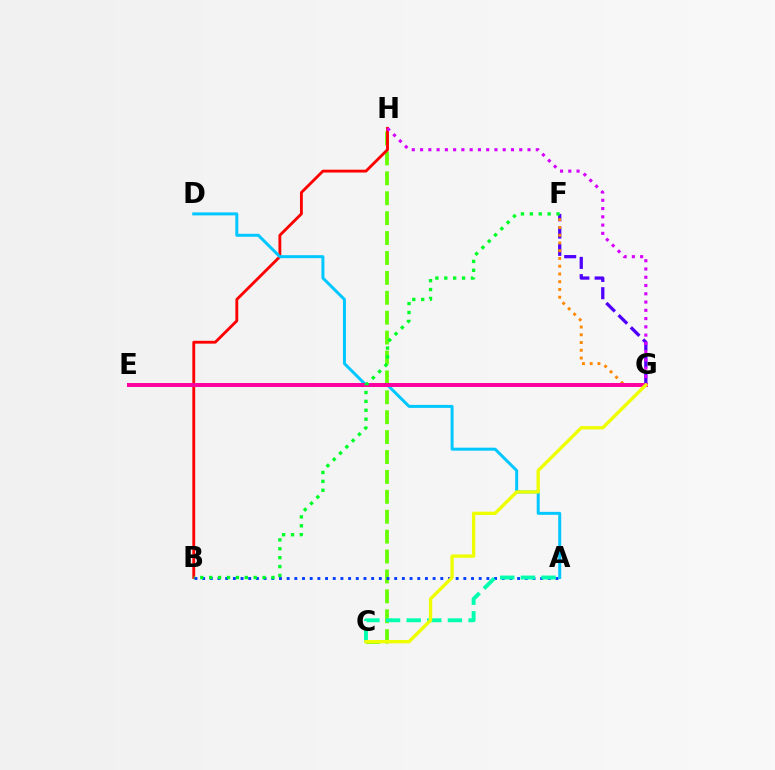{('C', 'H'): [{'color': '#66ff00', 'line_style': 'dashed', 'thickness': 2.7}], ('B', 'H'): [{'color': '#ff0000', 'line_style': 'solid', 'thickness': 2.04}], ('A', 'B'): [{'color': '#003fff', 'line_style': 'dotted', 'thickness': 2.09}], ('A', 'C'): [{'color': '#00ffaf', 'line_style': 'dashed', 'thickness': 2.8}], ('F', 'G'): [{'color': '#4f00ff', 'line_style': 'dashed', 'thickness': 2.35}, {'color': '#ff8800', 'line_style': 'dotted', 'thickness': 2.11}], ('A', 'D'): [{'color': '#00c7ff', 'line_style': 'solid', 'thickness': 2.15}], ('E', 'G'): [{'color': '#ff00a0', 'line_style': 'solid', 'thickness': 2.86}], ('G', 'H'): [{'color': '#d600ff', 'line_style': 'dotted', 'thickness': 2.25}], ('C', 'G'): [{'color': '#eeff00', 'line_style': 'solid', 'thickness': 2.4}], ('B', 'F'): [{'color': '#00ff27', 'line_style': 'dotted', 'thickness': 2.42}]}